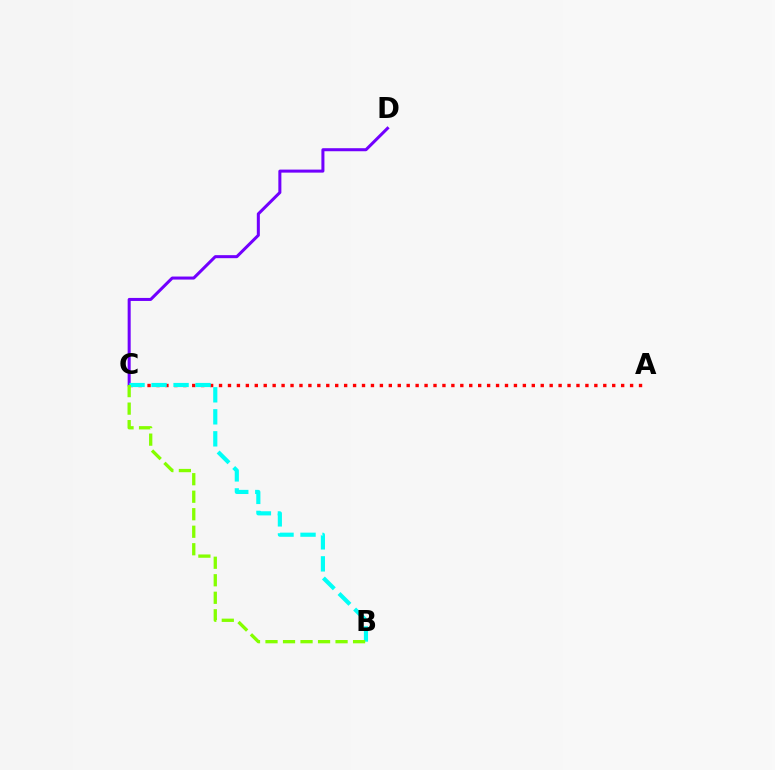{('A', 'C'): [{'color': '#ff0000', 'line_style': 'dotted', 'thickness': 2.43}], ('C', 'D'): [{'color': '#7200ff', 'line_style': 'solid', 'thickness': 2.18}], ('B', 'C'): [{'color': '#00fff6', 'line_style': 'dashed', 'thickness': 2.99}, {'color': '#84ff00', 'line_style': 'dashed', 'thickness': 2.38}]}